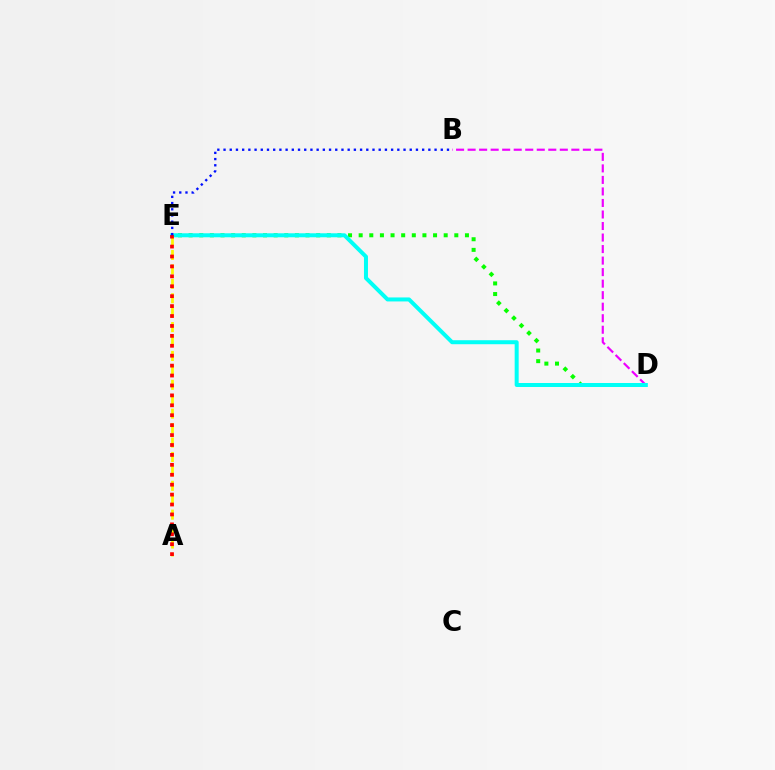{('A', 'E'): [{'color': '#fcf500', 'line_style': 'dashed', 'thickness': 1.96}, {'color': '#ff0000', 'line_style': 'dotted', 'thickness': 2.7}], ('D', 'E'): [{'color': '#08ff00', 'line_style': 'dotted', 'thickness': 2.89}, {'color': '#00fff6', 'line_style': 'solid', 'thickness': 2.88}], ('B', 'D'): [{'color': '#ee00ff', 'line_style': 'dashed', 'thickness': 1.57}], ('B', 'E'): [{'color': '#0010ff', 'line_style': 'dotted', 'thickness': 1.69}]}